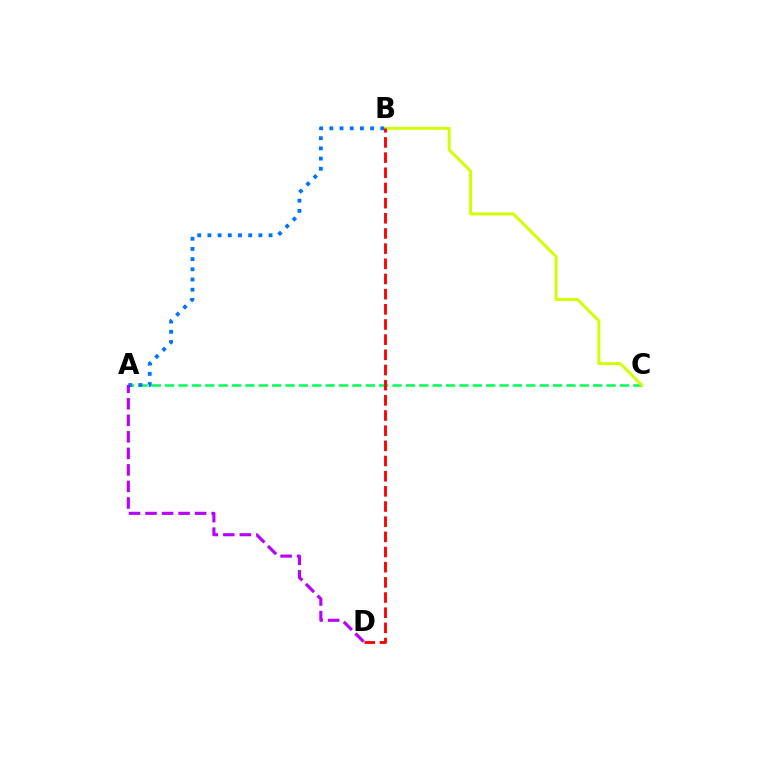{('A', 'C'): [{'color': '#00ff5c', 'line_style': 'dashed', 'thickness': 1.82}], ('B', 'C'): [{'color': '#d1ff00', 'line_style': 'solid', 'thickness': 2.12}], ('A', 'B'): [{'color': '#0074ff', 'line_style': 'dotted', 'thickness': 2.77}], ('A', 'D'): [{'color': '#b900ff', 'line_style': 'dashed', 'thickness': 2.25}], ('B', 'D'): [{'color': '#ff0000', 'line_style': 'dashed', 'thickness': 2.06}]}